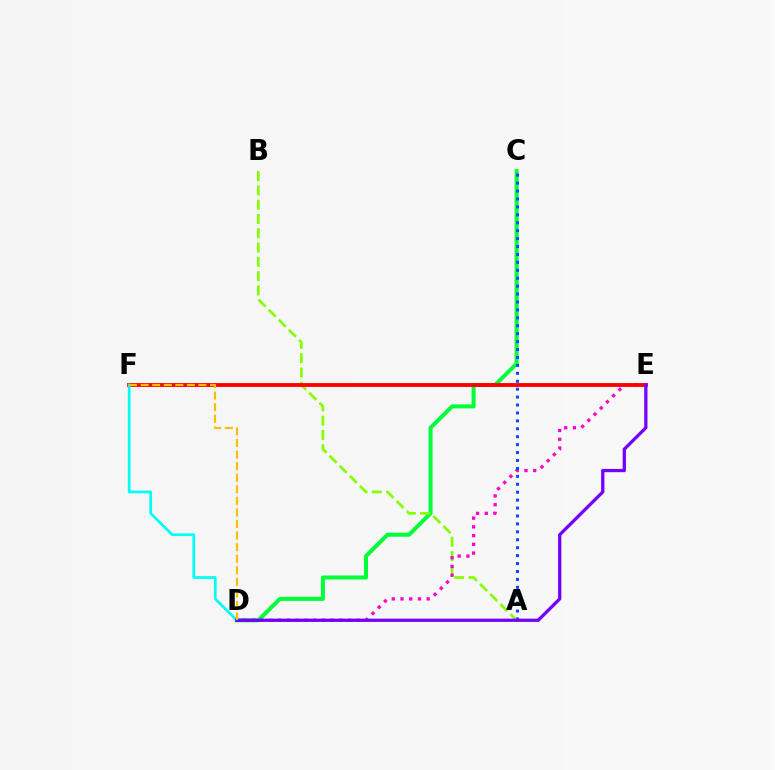{('C', 'D'): [{'color': '#00ff39', 'line_style': 'solid', 'thickness': 2.89}], ('A', 'B'): [{'color': '#84ff00', 'line_style': 'dashed', 'thickness': 1.94}], ('D', 'E'): [{'color': '#ff00cf', 'line_style': 'dotted', 'thickness': 2.37}, {'color': '#7200ff', 'line_style': 'solid', 'thickness': 2.36}], ('E', 'F'): [{'color': '#ff0000', 'line_style': 'solid', 'thickness': 2.77}], ('D', 'F'): [{'color': '#00fff6', 'line_style': 'solid', 'thickness': 1.95}, {'color': '#ffbd00', 'line_style': 'dashed', 'thickness': 1.57}], ('A', 'C'): [{'color': '#004bff', 'line_style': 'dotted', 'thickness': 2.15}]}